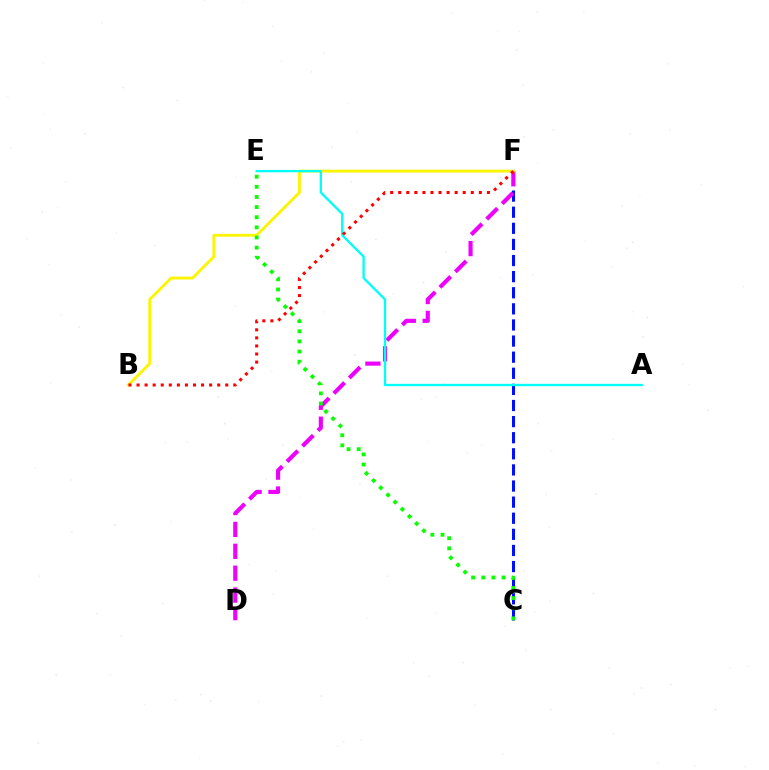{('C', 'F'): [{'color': '#0010ff', 'line_style': 'dashed', 'thickness': 2.19}], ('D', 'F'): [{'color': '#ee00ff', 'line_style': 'dashed', 'thickness': 2.97}], ('B', 'F'): [{'color': '#fcf500', 'line_style': 'solid', 'thickness': 2.04}, {'color': '#ff0000', 'line_style': 'dotted', 'thickness': 2.19}], ('C', 'E'): [{'color': '#08ff00', 'line_style': 'dotted', 'thickness': 2.75}], ('A', 'E'): [{'color': '#00fff6', 'line_style': 'solid', 'thickness': 1.67}]}